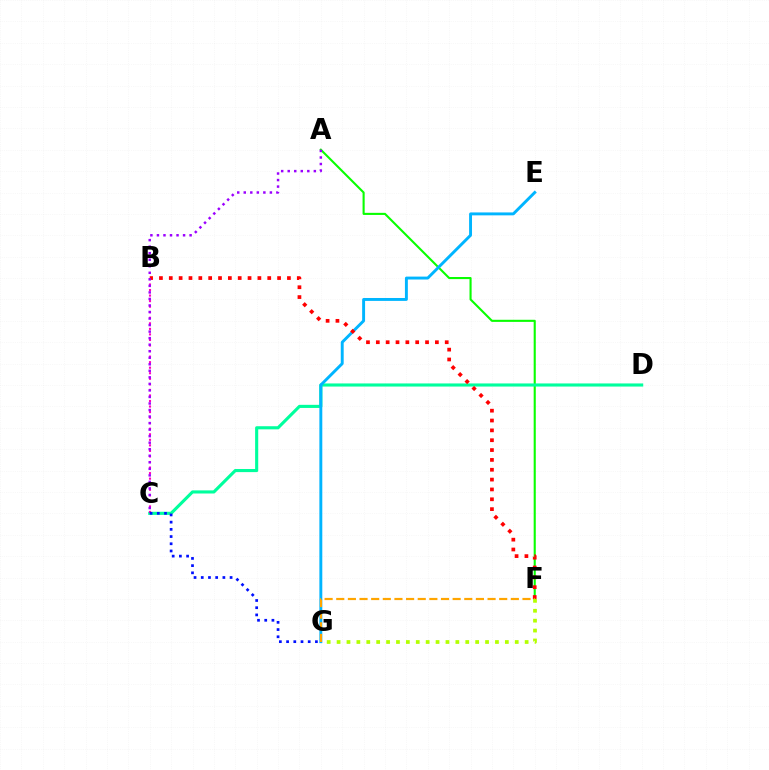{('A', 'F'): [{'color': '#08ff00', 'line_style': 'solid', 'thickness': 1.51}], ('C', 'D'): [{'color': '#00ff9d', 'line_style': 'solid', 'thickness': 2.24}], ('E', 'G'): [{'color': '#00b5ff', 'line_style': 'solid', 'thickness': 2.1}], ('B', 'C'): [{'color': '#ff00bd', 'line_style': 'dotted', 'thickness': 1.51}], ('B', 'F'): [{'color': '#ff0000', 'line_style': 'dotted', 'thickness': 2.68}], ('A', 'C'): [{'color': '#9b00ff', 'line_style': 'dotted', 'thickness': 1.78}], ('C', 'G'): [{'color': '#0010ff', 'line_style': 'dotted', 'thickness': 1.96}], ('F', 'G'): [{'color': '#ffa500', 'line_style': 'dashed', 'thickness': 1.58}, {'color': '#b3ff00', 'line_style': 'dotted', 'thickness': 2.69}]}